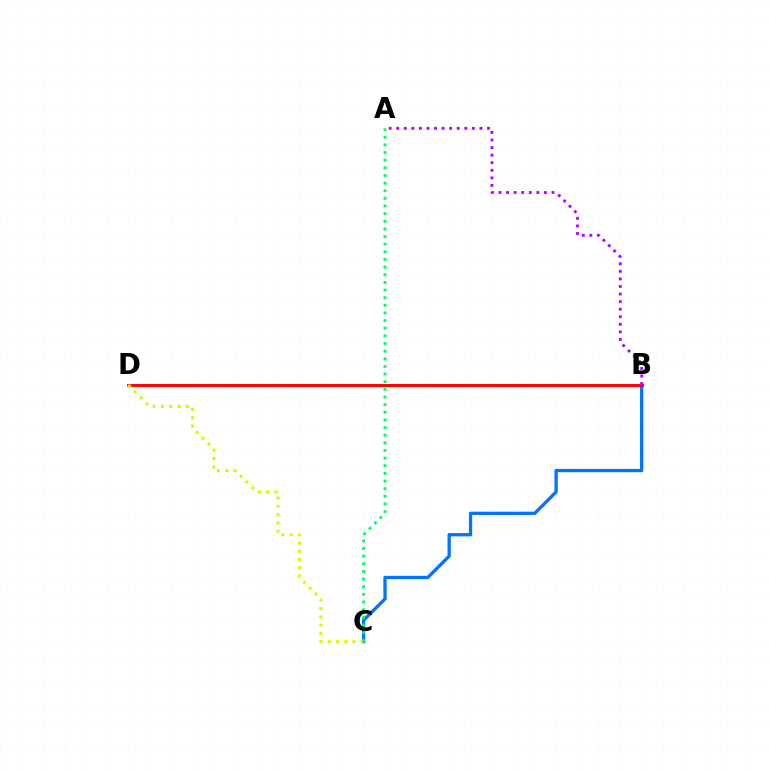{('B', 'C'): [{'color': '#0074ff', 'line_style': 'solid', 'thickness': 2.37}], ('B', 'D'): [{'color': '#ff0000', 'line_style': 'solid', 'thickness': 2.12}], ('C', 'D'): [{'color': '#d1ff00', 'line_style': 'dotted', 'thickness': 2.25}], ('A', 'B'): [{'color': '#b900ff', 'line_style': 'dotted', 'thickness': 2.06}], ('A', 'C'): [{'color': '#00ff5c', 'line_style': 'dotted', 'thickness': 2.08}]}